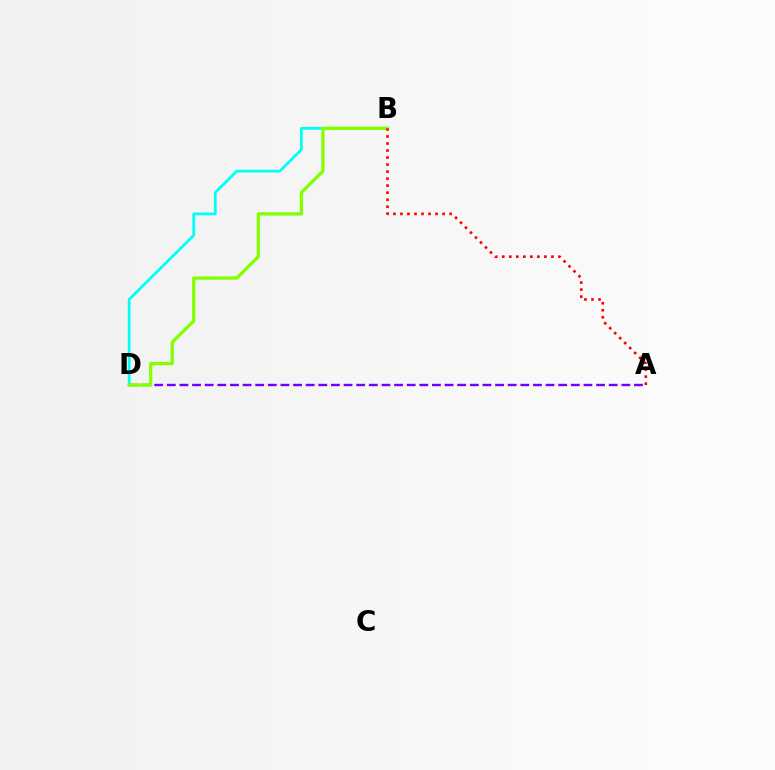{('A', 'D'): [{'color': '#7200ff', 'line_style': 'dashed', 'thickness': 1.72}], ('B', 'D'): [{'color': '#00fff6', 'line_style': 'solid', 'thickness': 1.99}, {'color': '#84ff00', 'line_style': 'solid', 'thickness': 2.38}], ('A', 'B'): [{'color': '#ff0000', 'line_style': 'dotted', 'thickness': 1.91}]}